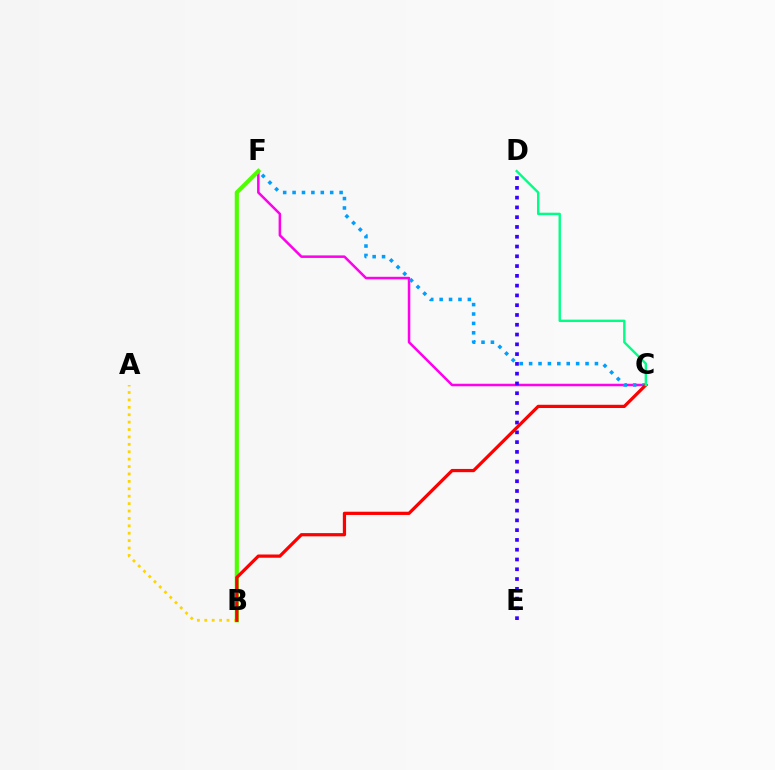{('C', 'F'): [{'color': '#ff00ed', 'line_style': 'solid', 'thickness': 1.82}, {'color': '#009eff', 'line_style': 'dotted', 'thickness': 2.56}], ('B', 'F'): [{'color': '#4fff00', 'line_style': 'solid', 'thickness': 2.98}], ('A', 'B'): [{'color': '#ffd500', 'line_style': 'dotted', 'thickness': 2.01}], ('D', 'E'): [{'color': '#3700ff', 'line_style': 'dotted', 'thickness': 2.66}], ('B', 'C'): [{'color': '#ff0000', 'line_style': 'solid', 'thickness': 2.33}], ('C', 'D'): [{'color': '#00ff86', 'line_style': 'solid', 'thickness': 1.72}]}